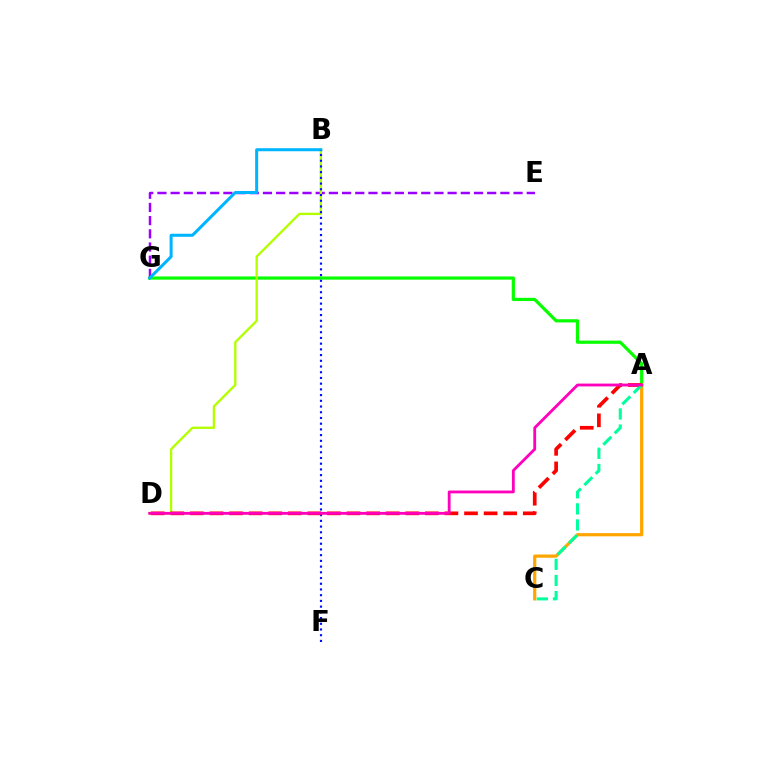{('A', 'G'): [{'color': '#08ff00', 'line_style': 'solid', 'thickness': 2.31}], ('E', 'G'): [{'color': '#9b00ff', 'line_style': 'dashed', 'thickness': 1.79}], ('B', 'D'): [{'color': '#b3ff00', 'line_style': 'solid', 'thickness': 1.68}], ('B', 'G'): [{'color': '#00b5ff', 'line_style': 'solid', 'thickness': 2.18}], ('A', 'C'): [{'color': '#ffa500', 'line_style': 'solid', 'thickness': 2.31}, {'color': '#00ff9d', 'line_style': 'dashed', 'thickness': 2.19}], ('B', 'F'): [{'color': '#0010ff', 'line_style': 'dotted', 'thickness': 1.55}], ('A', 'D'): [{'color': '#ff0000', 'line_style': 'dashed', 'thickness': 2.66}, {'color': '#ff00bd', 'line_style': 'solid', 'thickness': 2.03}]}